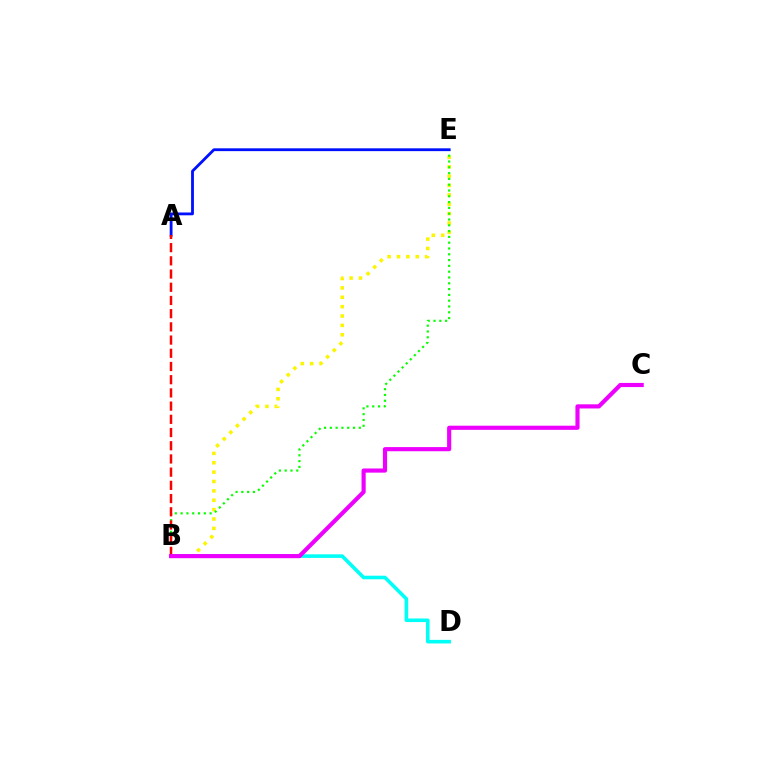{('B', 'E'): [{'color': '#fcf500', 'line_style': 'dotted', 'thickness': 2.55}, {'color': '#08ff00', 'line_style': 'dotted', 'thickness': 1.58}], ('B', 'D'): [{'color': '#00fff6', 'line_style': 'solid', 'thickness': 2.58}], ('A', 'E'): [{'color': '#0010ff', 'line_style': 'solid', 'thickness': 2.03}], ('A', 'B'): [{'color': '#ff0000', 'line_style': 'dashed', 'thickness': 1.79}], ('B', 'C'): [{'color': '#ee00ff', 'line_style': 'solid', 'thickness': 2.99}]}